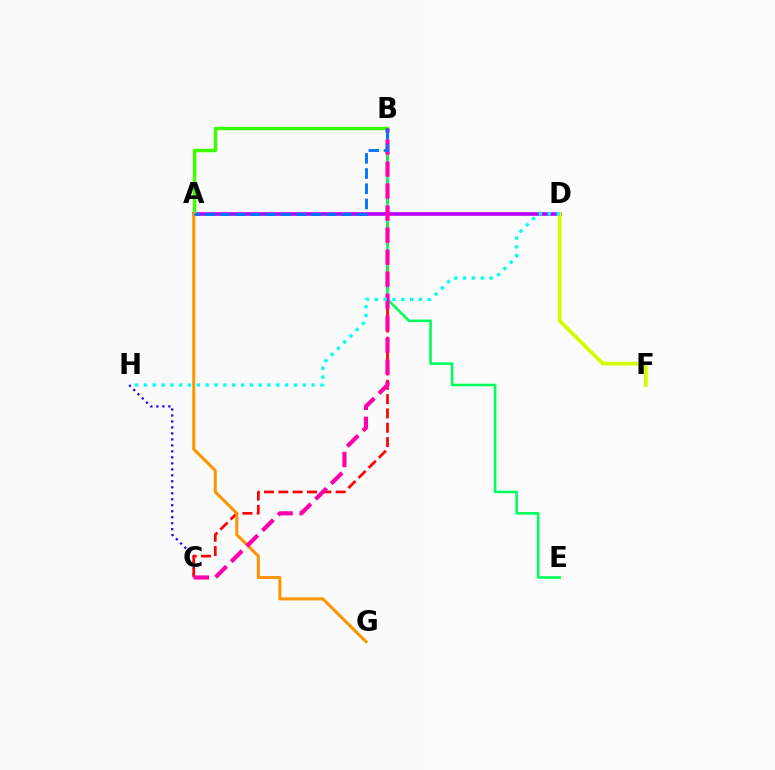{('C', 'H'): [{'color': '#2500ff', 'line_style': 'dotted', 'thickness': 1.63}], ('B', 'C'): [{'color': '#ff0000', 'line_style': 'dashed', 'thickness': 1.95}, {'color': '#ff00ac', 'line_style': 'dashed', 'thickness': 2.99}], ('B', 'E'): [{'color': '#00ff5c', 'line_style': 'solid', 'thickness': 1.87}], ('A', 'D'): [{'color': '#b900ff', 'line_style': 'solid', 'thickness': 2.61}], ('A', 'B'): [{'color': '#3dff00', 'line_style': 'solid', 'thickness': 2.49}, {'color': '#0074ff', 'line_style': 'dashed', 'thickness': 2.06}], ('D', 'F'): [{'color': '#d1ff00', 'line_style': 'solid', 'thickness': 2.73}], ('A', 'G'): [{'color': '#ff9400', 'line_style': 'solid', 'thickness': 2.18}], ('D', 'H'): [{'color': '#00fff6', 'line_style': 'dotted', 'thickness': 2.4}]}